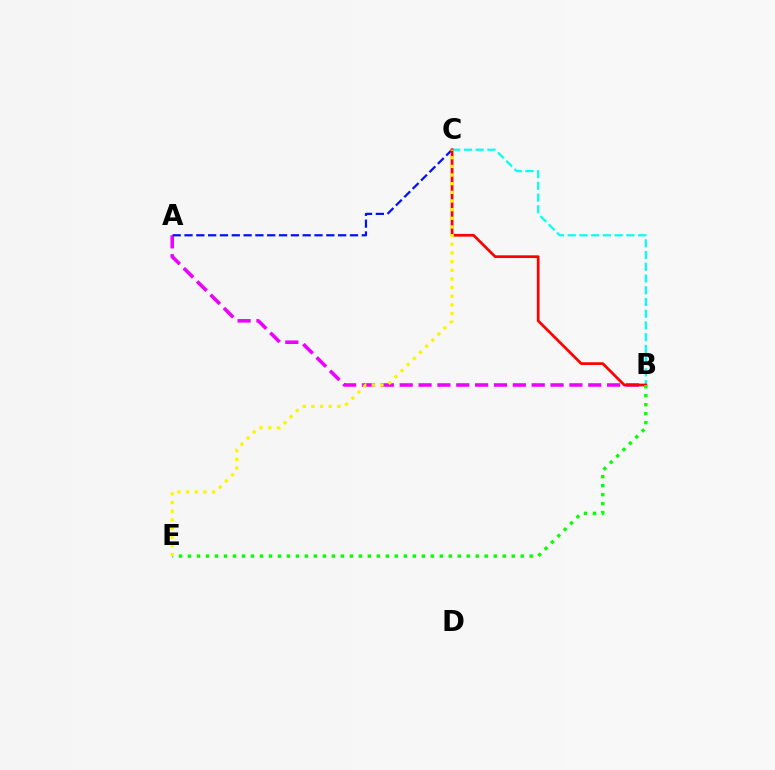{('A', 'B'): [{'color': '#ee00ff', 'line_style': 'dashed', 'thickness': 2.56}], ('A', 'C'): [{'color': '#0010ff', 'line_style': 'dashed', 'thickness': 1.61}], ('B', 'C'): [{'color': '#00fff6', 'line_style': 'dashed', 'thickness': 1.59}, {'color': '#ff0000', 'line_style': 'solid', 'thickness': 1.96}], ('B', 'E'): [{'color': '#08ff00', 'line_style': 'dotted', 'thickness': 2.44}], ('C', 'E'): [{'color': '#fcf500', 'line_style': 'dotted', 'thickness': 2.35}]}